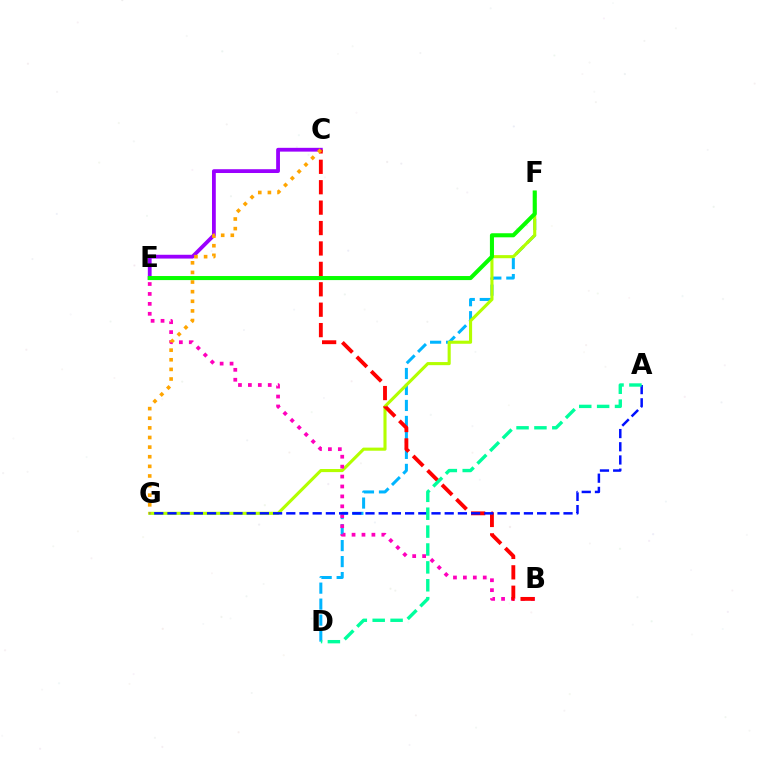{('D', 'F'): [{'color': '#00b5ff', 'line_style': 'dashed', 'thickness': 2.17}], ('F', 'G'): [{'color': '#b3ff00', 'line_style': 'solid', 'thickness': 2.23}], ('C', 'E'): [{'color': '#9b00ff', 'line_style': 'solid', 'thickness': 2.73}], ('B', 'E'): [{'color': '#ff00bd', 'line_style': 'dotted', 'thickness': 2.7}], ('B', 'C'): [{'color': '#ff0000', 'line_style': 'dashed', 'thickness': 2.77}], ('C', 'G'): [{'color': '#ffa500', 'line_style': 'dotted', 'thickness': 2.61}], ('A', 'G'): [{'color': '#0010ff', 'line_style': 'dashed', 'thickness': 1.79}], ('A', 'D'): [{'color': '#00ff9d', 'line_style': 'dashed', 'thickness': 2.43}], ('E', 'F'): [{'color': '#08ff00', 'line_style': 'solid', 'thickness': 2.92}]}